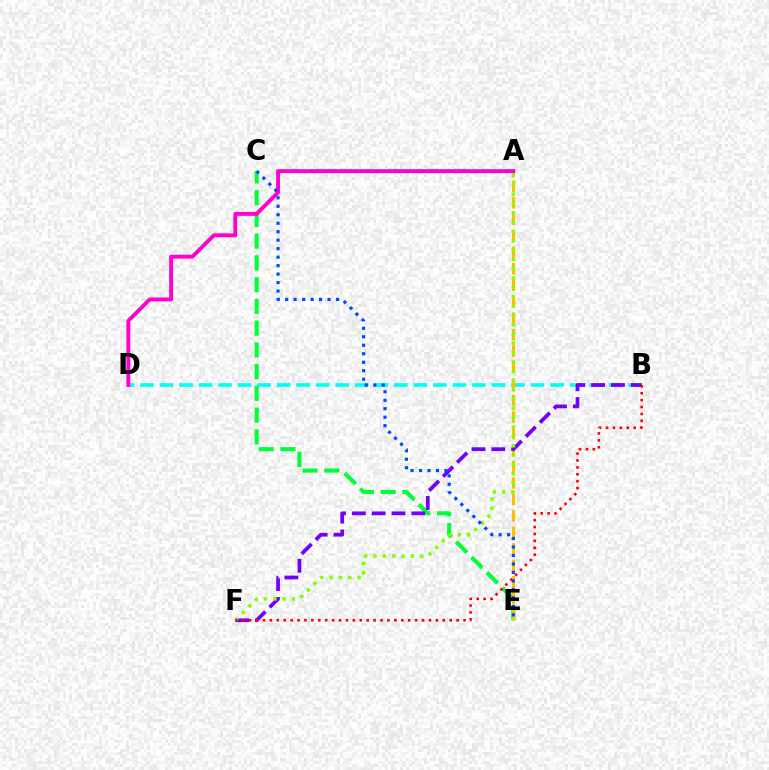{('B', 'D'): [{'color': '#00fff6', 'line_style': 'dashed', 'thickness': 2.65}], ('C', 'E'): [{'color': '#00ff39', 'line_style': 'dashed', 'thickness': 2.96}, {'color': '#004bff', 'line_style': 'dotted', 'thickness': 2.3}], ('A', 'E'): [{'color': '#ffbd00', 'line_style': 'dashed', 'thickness': 2.24}], ('A', 'D'): [{'color': '#ff00cf', 'line_style': 'solid', 'thickness': 2.8}], ('B', 'F'): [{'color': '#7200ff', 'line_style': 'dashed', 'thickness': 2.7}, {'color': '#ff0000', 'line_style': 'dotted', 'thickness': 1.88}], ('A', 'F'): [{'color': '#84ff00', 'line_style': 'dotted', 'thickness': 2.53}]}